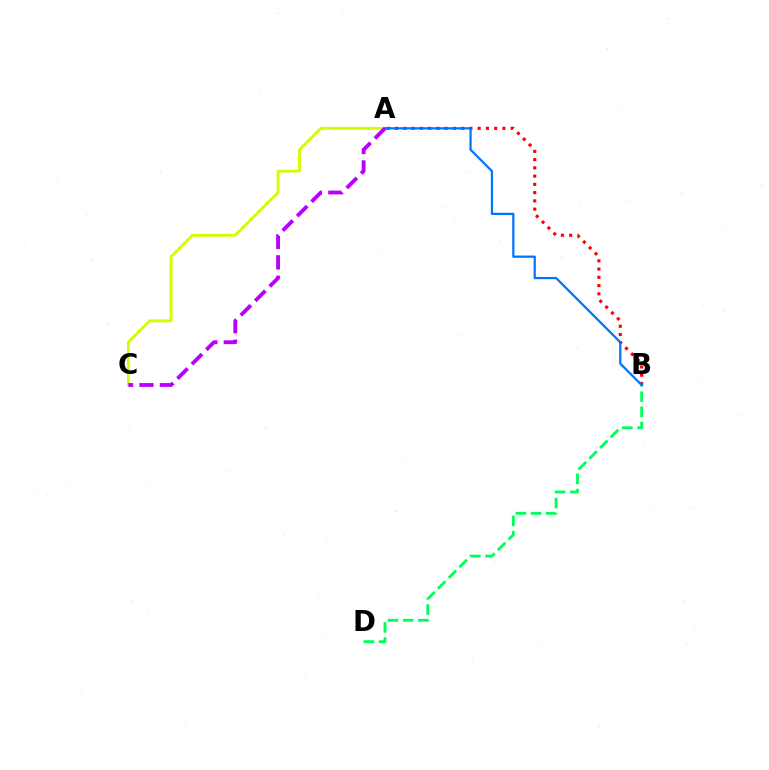{('B', 'D'): [{'color': '#00ff5c', 'line_style': 'dashed', 'thickness': 2.06}], ('A', 'C'): [{'color': '#d1ff00', 'line_style': 'solid', 'thickness': 2.06}, {'color': '#b900ff', 'line_style': 'dashed', 'thickness': 2.77}], ('A', 'B'): [{'color': '#ff0000', 'line_style': 'dotted', 'thickness': 2.24}, {'color': '#0074ff', 'line_style': 'solid', 'thickness': 1.61}]}